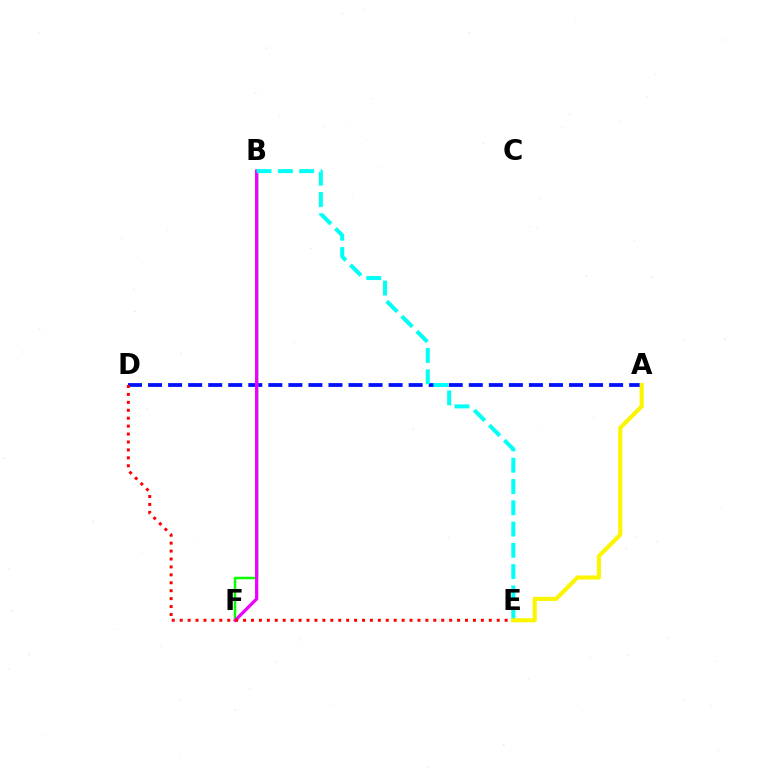{('A', 'D'): [{'color': '#0010ff', 'line_style': 'dashed', 'thickness': 2.72}], ('B', 'F'): [{'color': '#08ff00', 'line_style': 'solid', 'thickness': 1.79}, {'color': '#ee00ff', 'line_style': 'solid', 'thickness': 2.34}], ('B', 'E'): [{'color': '#00fff6', 'line_style': 'dashed', 'thickness': 2.89}], ('D', 'E'): [{'color': '#ff0000', 'line_style': 'dotted', 'thickness': 2.15}], ('A', 'E'): [{'color': '#fcf500', 'line_style': 'solid', 'thickness': 2.96}]}